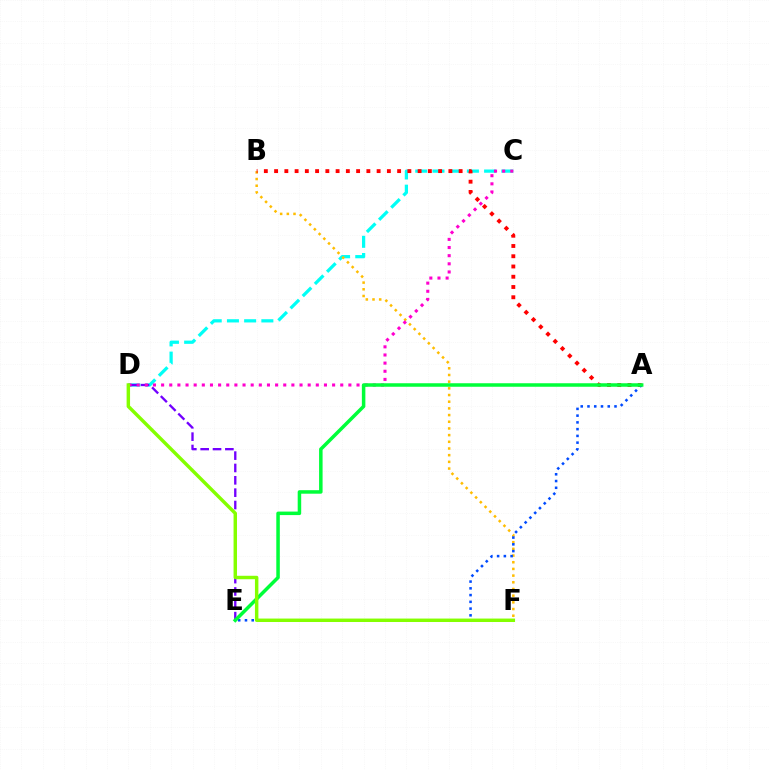{('C', 'D'): [{'color': '#00fff6', 'line_style': 'dashed', 'thickness': 2.34}, {'color': '#ff00cf', 'line_style': 'dotted', 'thickness': 2.21}], ('D', 'E'): [{'color': '#7200ff', 'line_style': 'dashed', 'thickness': 1.68}], ('B', 'F'): [{'color': '#ffbd00', 'line_style': 'dotted', 'thickness': 1.82}], ('A', 'B'): [{'color': '#ff0000', 'line_style': 'dotted', 'thickness': 2.79}], ('A', 'E'): [{'color': '#004bff', 'line_style': 'dotted', 'thickness': 1.83}, {'color': '#00ff39', 'line_style': 'solid', 'thickness': 2.53}], ('D', 'F'): [{'color': '#84ff00', 'line_style': 'solid', 'thickness': 2.48}]}